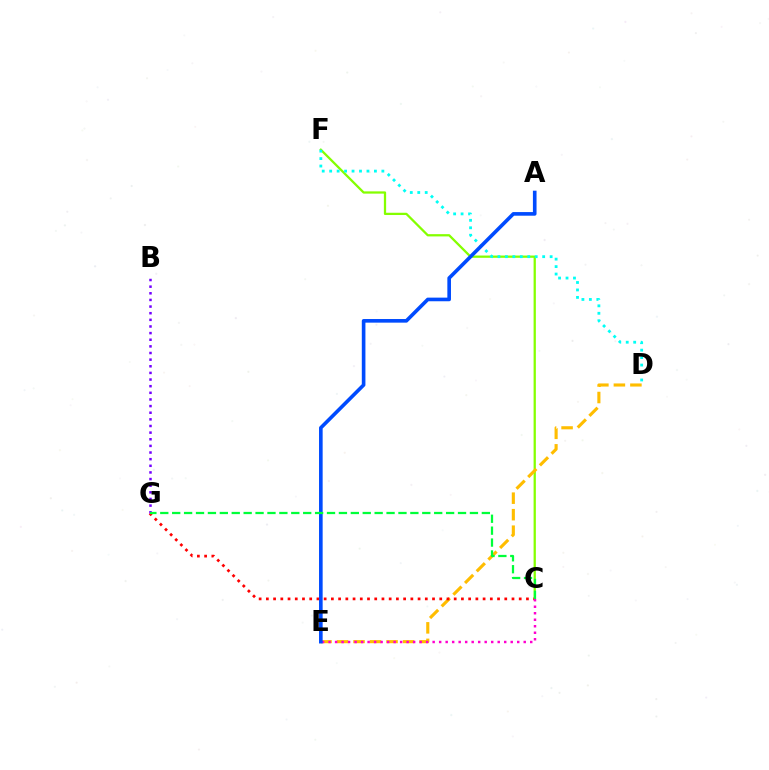{('C', 'F'): [{'color': '#84ff00', 'line_style': 'solid', 'thickness': 1.63}], ('D', 'E'): [{'color': '#ffbd00', 'line_style': 'dashed', 'thickness': 2.24}], ('C', 'G'): [{'color': '#ff0000', 'line_style': 'dotted', 'thickness': 1.96}, {'color': '#00ff39', 'line_style': 'dashed', 'thickness': 1.62}], ('B', 'G'): [{'color': '#7200ff', 'line_style': 'dotted', 'thickness': 1.8}], ('C', 'E'): [{'color': '#ff00cf', 'line_style': 'dotted', 'thickness': 1.77}], ('D', 'F'): [{'color': '#00fff6', 'line_style': 'dotted', 'thickness': 2.03}], ('A', 'E'): [{'color': '#004bff', 'line_style': 'solid', 'thickness': 2.61}]}